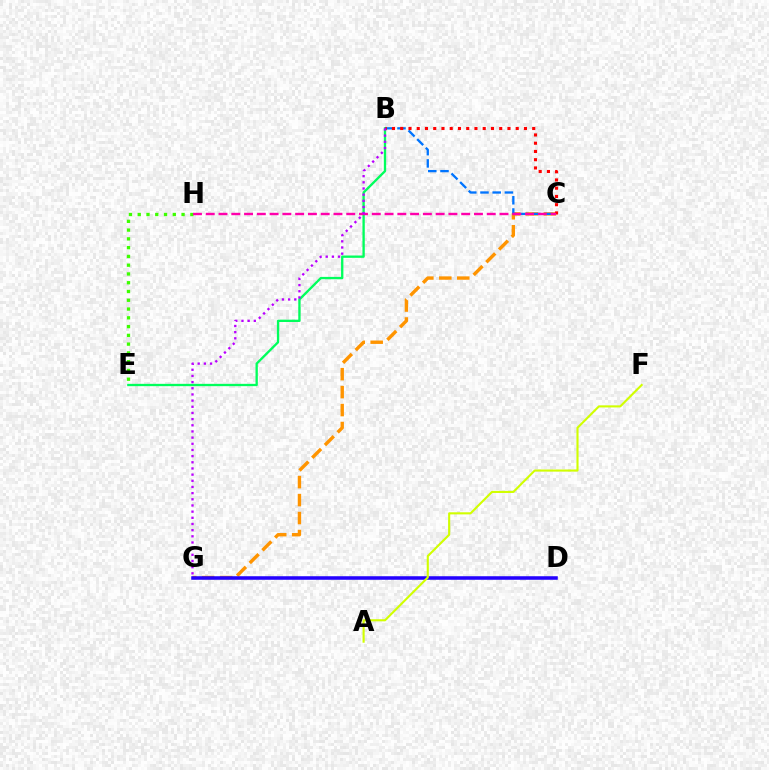{('C', 'G'): [{'color': '#ff9400', 'line_style': 'dashed', 'thickness': 2.44}], ('E', 'H'): [{'color': '#3dff00', 'line_style': 'dotted', 'thickness': 2.38}], ('B', 'E'): [{'color': '#00ff5c', 'line_style': 'solid', 'thickness': 1.67}], ('B', 'C'): [{'color': '#0074ff', 'line_style': 'dashed', 'thickness': 1.66}, {'color': '#ff0000', 'line_style': 'dotted', 'thickness': 2.24}], ('C', 'H'): [{'color': '#ff00ac', 'line_style': 'dashed', 'thickness': 1.74}], ('D', 'G'): [{'color': '#00fff6', 'line_style': 'solid', 'thickness': 1.56}, {'color': '#2500ff', 'line_style': 'solid', 'thickness': 2.53}], ('B', 'G'): [{'color': '#b900ff', 'line_style': 'dotted', 'thickness': 1.68}], ('A', 'F'): [{'color': '#d1ff00', 'line_style': 'solid', 'thickness': 1.52}]}